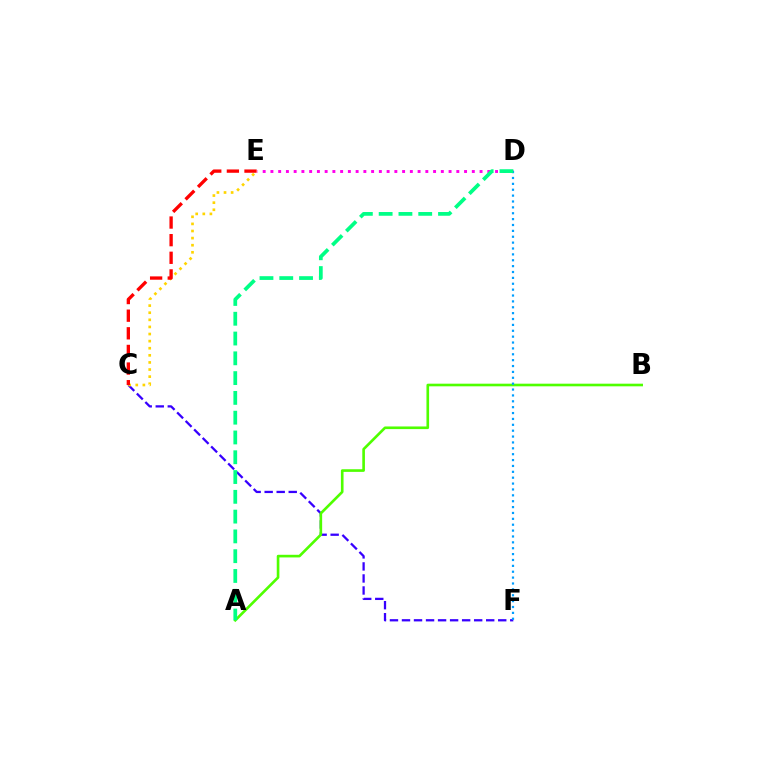{('D', 'E'): [{'color': '#ff00ed', 'line_style': 'dotted', 'thickness': 2.1}], ('C', 'F'): [{'color': '#3700ff', 'line_style': 'dashed', 'thickness': 1.63}], ('A', 'B'): [{'color': '#4fff00', 'line_style': 'solid', 'thickness': 1.9}], ('D', 'F'): [{'color': '#009eff', 'line_style': 'dotted', 'thickness': 1.6}], ('C', 'E'): [{'color': '#ffd500', 'line_style': 'dotted', 'thickness': 1.93}, {'color': '#ff0000', 'line_style': 'dashed', 'thickness': 2.39}], ('A', 'D'): [{'color': '#00ff86', 'line_style': 'dashed', 'thickness': 2.69}]}